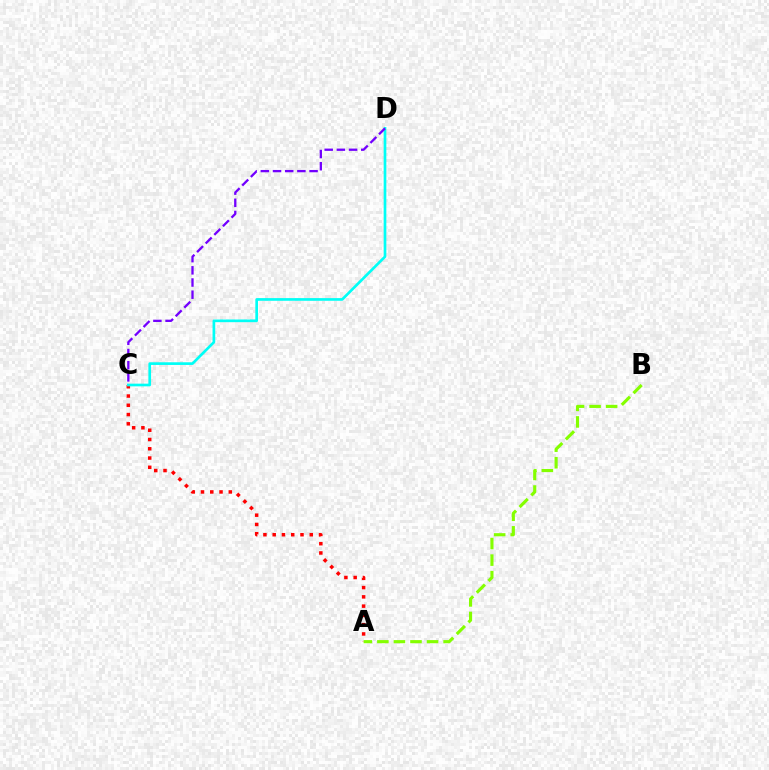{('A', 'C'): [{'color': '#ff0000', 'line_style': 'dotted', 'thickness': 2.52}], ('C', 'D'): [{'color': '#00fff6', 'line_style': 'solid', 'thickness': 1.93}, {'color': '#7200ff', 'line_style': 'dashed', 'thickness': 1.65}], ('A', 'B'): [{'color': '#84ff00', 'line_style': 'dashed', 'thickness': 2.25}]}